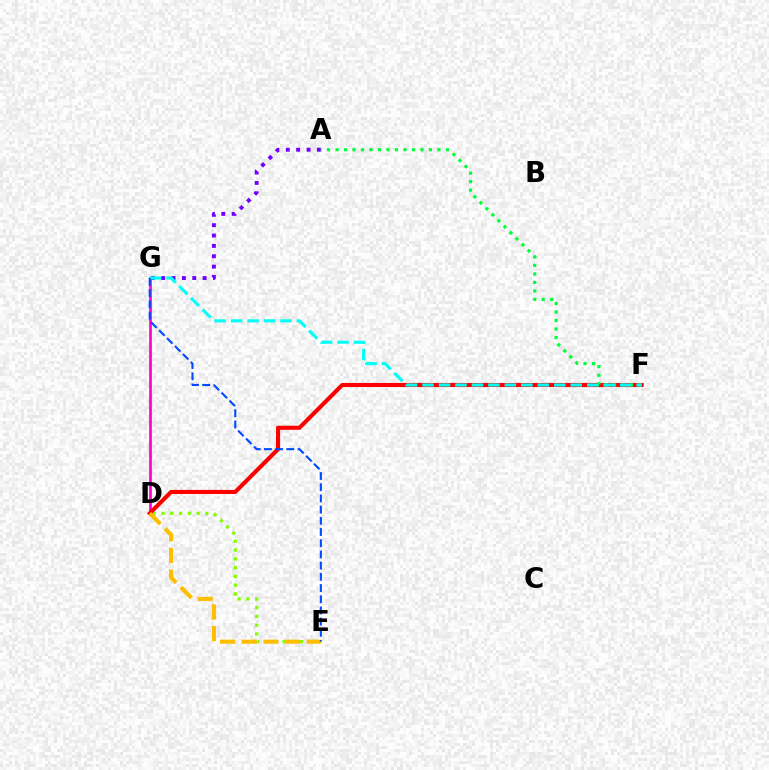{('D', 'E'): [{'color': '#84ff00', 'line_style': 'dotted', 'thickness': 2.38}, {'color': '#ffbd00', 'line_style': 'dashed', 'thickness': 2.95}], ('D', 'G'): [{'color': '#ff00cf', 'line_style': 'solid', 'thickness': 1.93}], ('D', 'F'): [{'color': '#ff0000', 'line_style': 'solid', 'thickness': 2.95}], ('A', 'G'): [{'color': '#7200ff', 'line_style': 'dotted', 'thickness': 2.81}], ('A', 'F'): [{'color': '#00ff39', 'line_style': 'dotted', 'thickness': 2.31}], ('F', 'G'): [{'color': '#00fff6', 'line_style': 'dashed', 'thickness': 2.24}], ('E', 'G'): [{'color': '#004bff', 'line_style': 'dashed', 'thickness': 1.52}]}